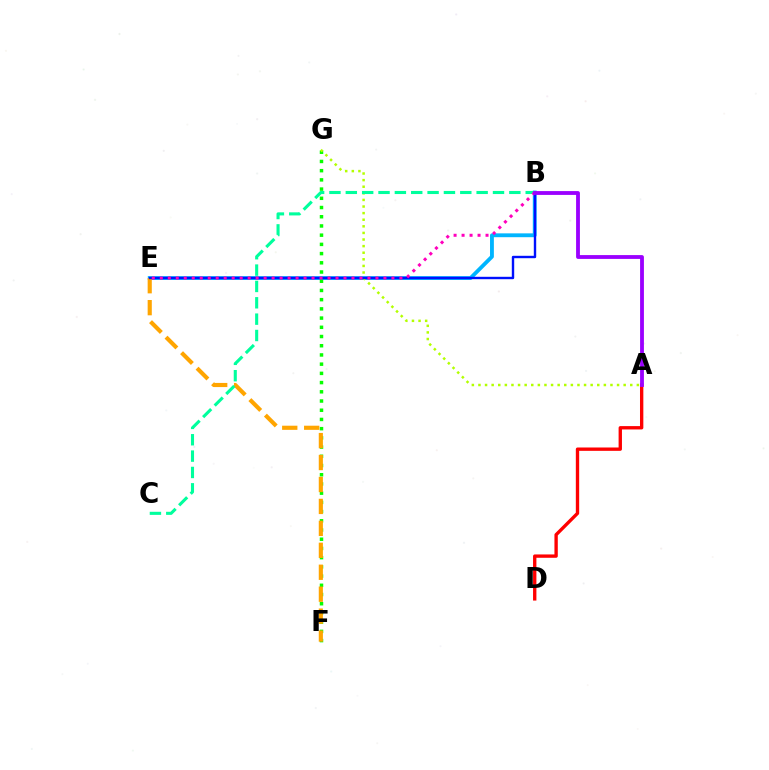{('A', 'D'): [{'color': '#ff0000', 'line_style': 'solid', 'thickness': 2.41}], ('B', 'E'): [{'color': '#00b5ff', 'line_style': 'solid', 'thickness': 2.77}, {'color': '#0010ff', 'line_style': 'solid', 'thickness': 1.73}, {'color': '#ff00bd', 'line_style': 'dotted', 'thickness': 2.17}], ('F', 'G'): [{'color': '#08ff00', 'line_style': 'dotted', 'thickness': 2.5}], ('A', 'G'): [{'color': '#b3ff00', 'line_style': 'dotted', 'thickness': 1.79}], ('E', 'F'): [{'color': '#ffa500', 'line_style': 'dashed', 'thickness': 2.98}], ('B', 'C'): [{'color': '#00ff9d', 'line_style': 'dashed', 'thickness': 2.22}], ('A', 'B'): [{'color': '#9b00ff', 'line_style': 'solid', 'thickness': 2.75}]}